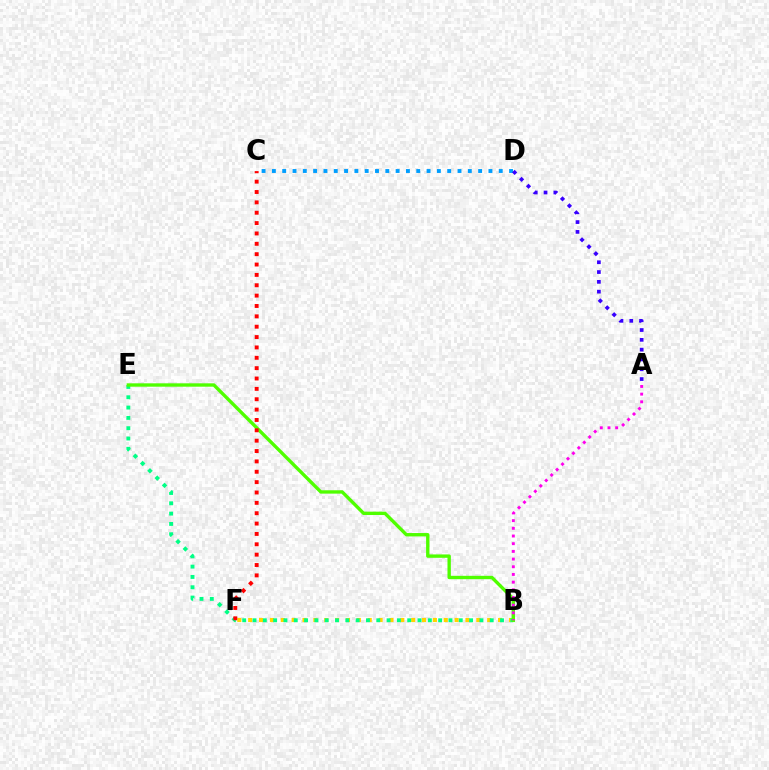{('B', 'F'): [{'color': '#ffd500', 'line_style': 'dotted', 'thickness': 2.95}], ('B', 'E'): [{'color': '#00ff86', 'line_style': 'dotted', 'thickness': 2.8}, {'color': '#4fff00', 'line_style': 'solid', 'thickness': 2.42}], ('C', 'D'): [{'color': '#009eff', 'line_style': 'dotted', 'thickness': 2.8}], ('A', 'B'): [{'color': '#ff00ed', 'line_style': 'dotted', 'thickness': 2.09}], ('A', 'D'): [{'color': '#3700ff', 'line_style': 'dotted', 'thickness': 2.66}], ('C', 'F'): [{'color': '#ff0000', 'line_style': 'dotted', 'thickness': 2.82}]}